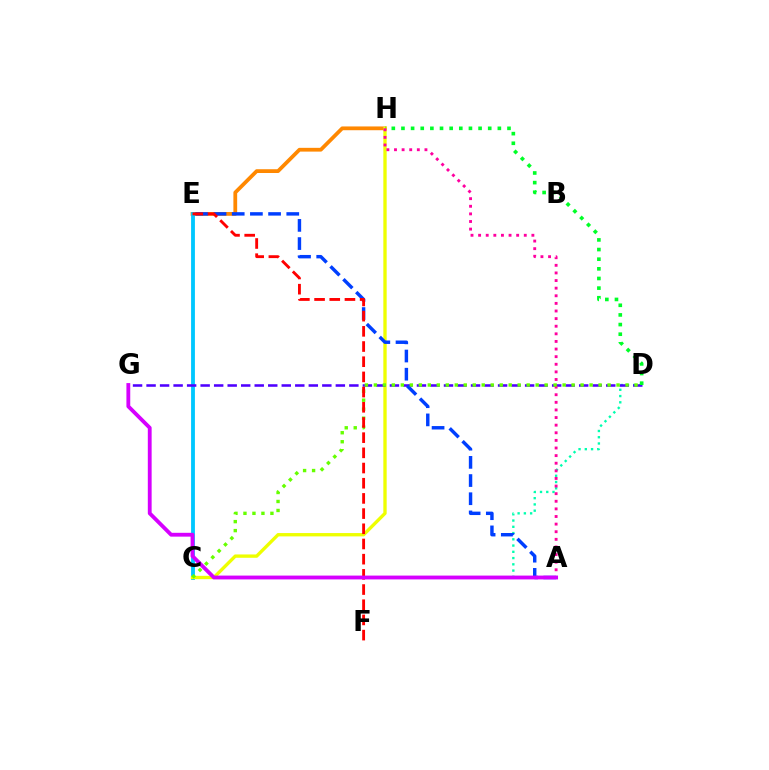{('E', 'H'): [{'color': '#ff8800', 'line_style': 'solid', 'thickness': 2.72}], ('C', 'D'): [{'color': '#00ffaf', 'line_style': 'dotted', 'thickness': 1.7}, {'color': '#66ff00', 'line_style': 'dotted', 'thickness': 2.44}], ('C', 'E'): [{'color': '#00c7ff', 'line_style': 'solid', 'thickness': 2.76}], ('C', 'H'): [{'color': '#eeff00', 'line_style': 'solid', 'thickness': 2.4}], ('D', 'G'): [{'color': '#4f00ff', 'line_style': 'dashed', 'thickness': 1.84}], ('D', 'H'): [{'color': '#00ff27', 'line_style': 'dotted', 'thickness': 2.62}], ('A', 'E'): [{'color': '#003fff', 'line_style': 'dashed', 'thickness': 2.47}], ('A', 'H'): [{'color': '#ff00a0', 'line_style': 'dotted', 'thickness': 2.07}], ('E', 'F'): [{'color': '#ff0000', 'line_style': 'dashed', 'thickness': 2.06}], ('A', 'G'): [{'color': '#d600ff', 'line_style': 'solid', 'thickness': 2.76}]}